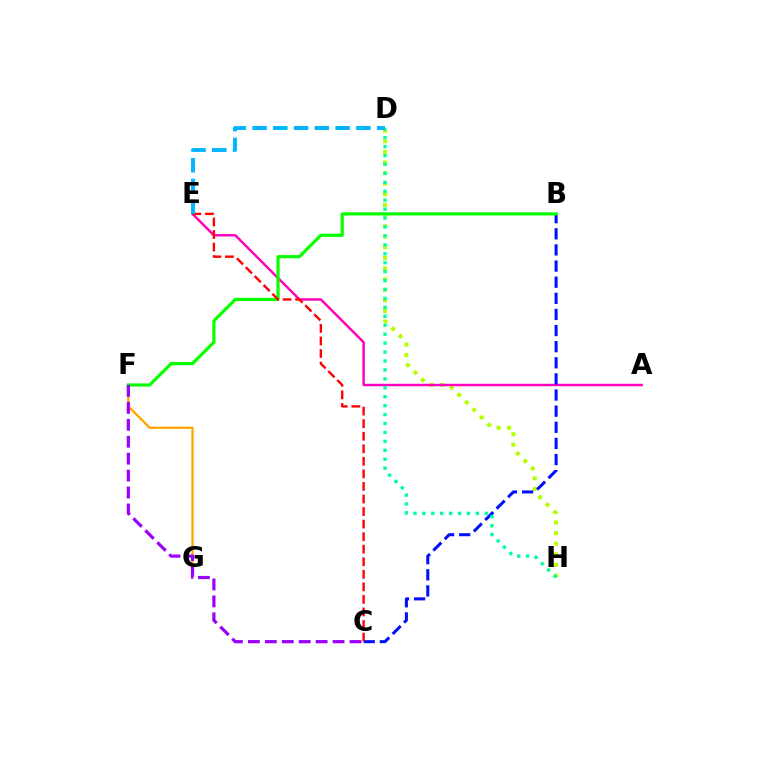{('D', 'H'): [{'color': '#b3ff00', 'line_style': 'dotted', 'thickness': 2.88}, {'color': '#00ff9d', 'line_style': 'dotted', 'thickness': 2.43}], ('F', 'G'): [{'color': '#ffa500', 'line_style': 'solid', 'thickness': 1.65}], ('A', 'E'): [{'color': '#ff00bd', 'line_style': 'solid', 'thickness': 1.76}], ('B', 'C'): [{'color': '#0010ff', 'line_style': 'dashed', 'thickness': 2.19}], ('B', 'F'): [{'color': '#08ff00', 'line_style': 'solid', 'thickness': 2.3}], ('C', 'E'): [{'color': '#ff0000', 'line_style': 'dashed', 'thickness': 1.71}], ('D', 'E'): [{'color': '#00b5ff', 'line_style': 'dashed', 'thickness': 2.82}], ('C', 'F'): [{'color': '#9b00ff', 'line_style': 'dashed', 'thickness': 2.3}]}